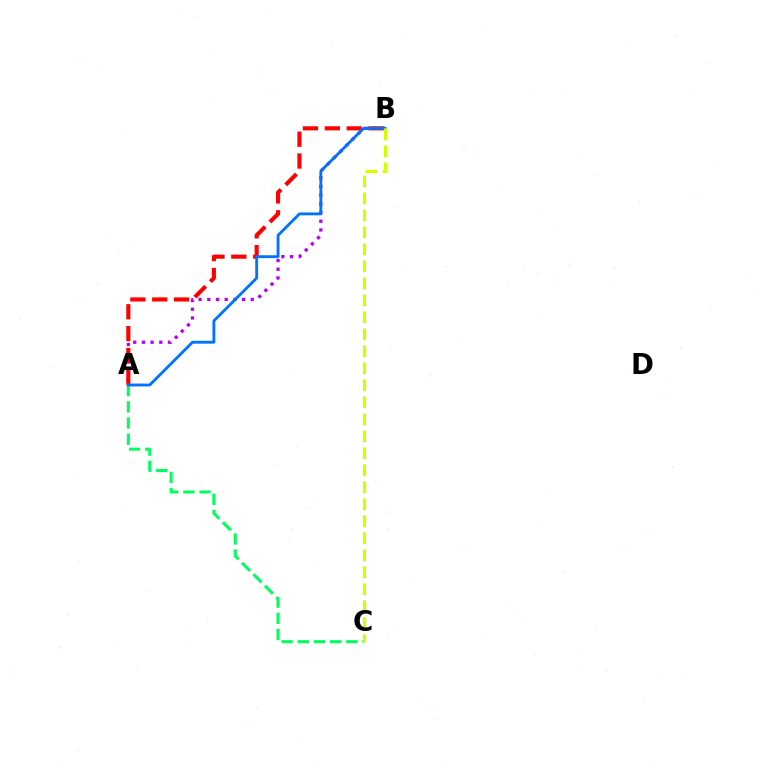{('A', 'B'): [{'color': '#b900ff', 'line_style': 'dotted', 'thickness': 2.36}, {'color': '#ff0000', 'line_style': 'dashed', 'thickness': 2.97}, {'color': '#0074ff', 'line_style': 'solid', 'thickness': 2.06}], ('A', 'C'): [{'color': '#00ff5c', 'line_style': 'dashed', 'thickness': 2.2}], ('B', 'C'): [{'color': '#d1ff00', 'line_style': 'dashed', 'thickness': 2.31}]}